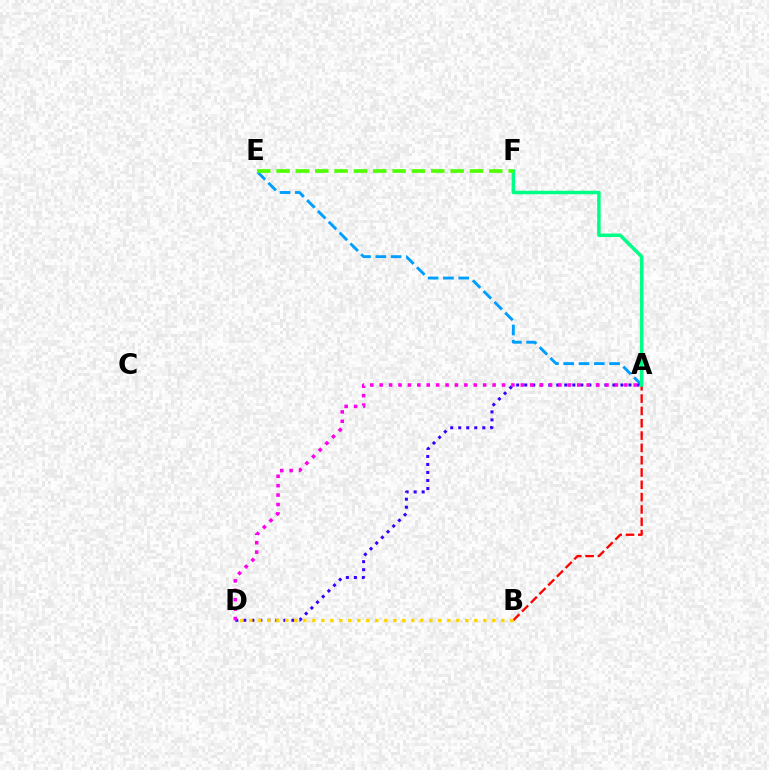{('A', 'B'): [{'color': '#ff0000', 'line_style': 'dashed', 'thickness': 1.67}], ('A', 'E'): [{'color': '#009eff', 'line_style': 'dashed', 'thickness': 2.08}], ('A', 'D'): [{'color': '#3700ff', 'line_style': 'dotted', 'thickness': 2.18}, {'color': '#ff00ed', 'line_style': 'dotted', 'thickness': 2.56}], ('A', 'F'): [{'color': '#00ff86', 'line_style': 'solid', 'thickness': 2.52}], ('E', 'F'): [{'color': '#4fff00', 'line_style': 'dashed', 'thickness': 2.63}], ('B', 'D'): [{'color': '#ffd500', 'line_style': 'dotted', 'thickness': 2.45}]}